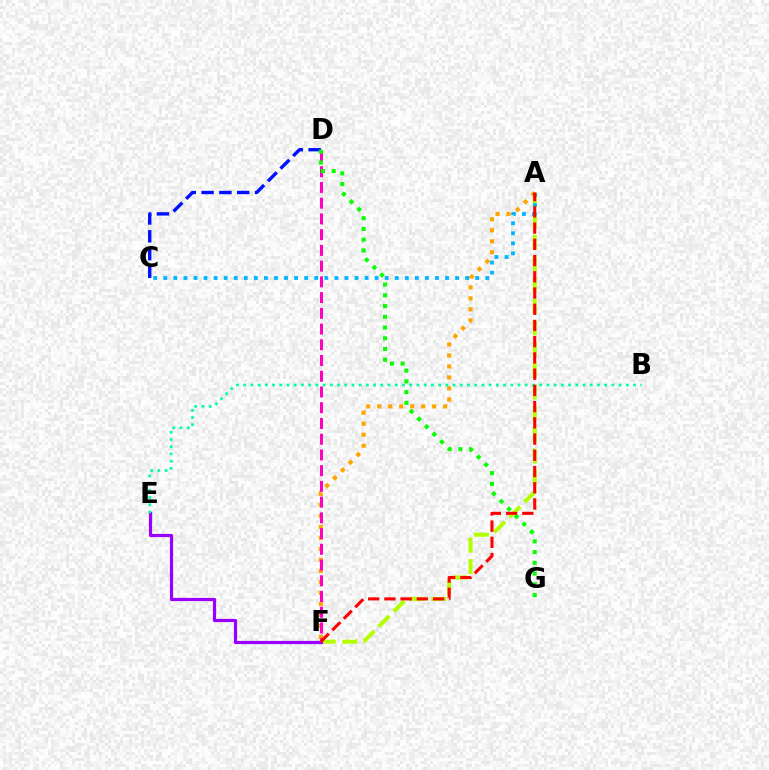{('A', 'F'): [{'color': '#b3ff00', 'line_style': 'dashed', 'thickness': 2.9}, {'color': '#ffa500', 'line_style': 'dotted', 'thickness': 2.99}, {'color': '#ff0000', 'line_style': 'dashed', 'thickness': 2.2}], ('E', 'F'): [{'color': '#9b00ff', 'line_style': 'solid', 'thickness': 2.3}], ('D', 'F'): [{'color': '#ff00bd', 'line_style': 'dashed', 'thickness': 2.14}], ('B', 'E'): [{'color': '#00ff9d', 'line_style': 'dotted', 'thickness': 1.96}], ('C', 'D'): [{'color': '#0010ff', 'line_style': 'dashed', 'thickness': 2.42}], ('A', 'C'): [{'color': '#00b5ff', 'line_style': 'dotted', 'thickness': 2.73}], ('D', 'G'): [{'color': '#08ff00', 'line_style': 'dotted', 'thickness': 2.92}]}